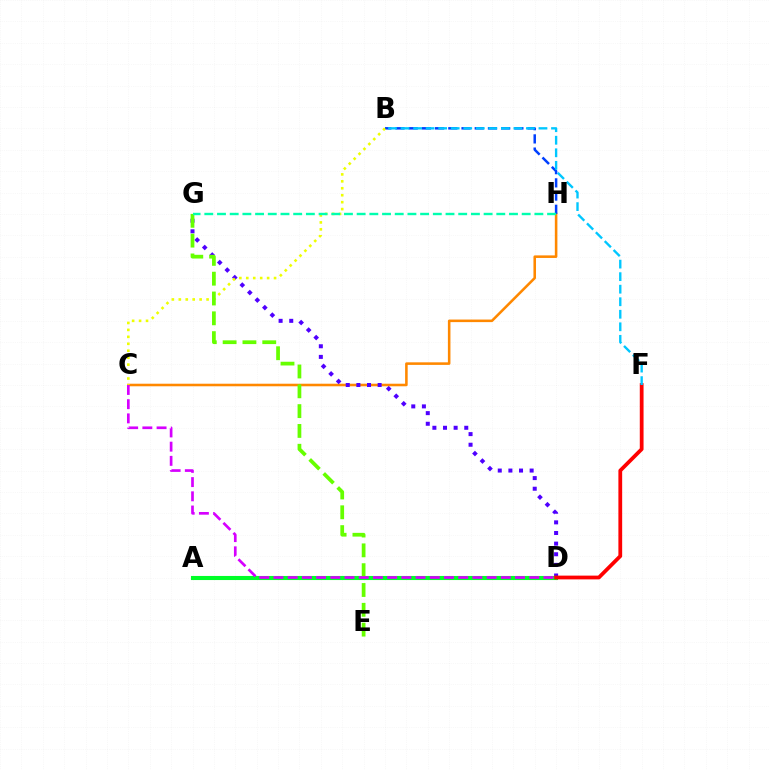{('C', 'H'): [{'color': '#ff8800', 'line_style': 'solid', 'thickness': 1.85}], ('B', 'H'): [{'color': '#003fff', 'line_style': 'dashed', 'thickness': 1.79}], ('D', 'G'): [{'color': '#4f00ff', 'line_style': 'dotted', 'thickness': 2.89}], ('A', 'D'): [{'color': '#ff00a0', 'line_style': 'solid', 'thickness': 1.51}, {'color': '#00ff27', 'line_style': 'solid', 'thickness': 2.94}], ('B', 'C'): [{'color': '#eeff00', 'line_style': 'dotted', 'thickness': 1.89}], ('D', 'F'): [{'color': '#ff0000', 'line_style': 'solid', 'thickness': 2.71}], ('B', 'F'): [{'color': '#00c7ff', 'line_style': 'dashed', 'thickness': 1.7}], ('E', 'G'): [{'color': '#66ff00', 'line_style': 'dashed', 'thickness': 2.69}], ('C', 'D'): [{'color': '#d600ff', 'line_style': 'dashed', 'thickness': 1.93}], ('G', 'H'): [{'color': '#00ffaf', 'line_style': 'dashed', 'thickness': 1.72}]}